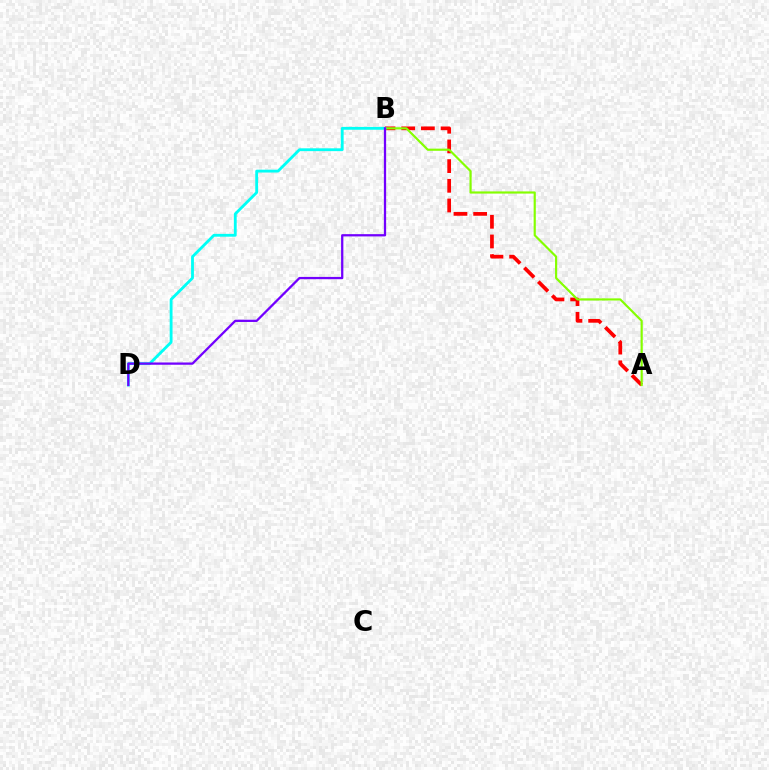{('A', 'B'): [{'color': '#ff0000', 'line_style': 'dashed', 'thickness': 2.67}, {'color': '#84ff00', 'line_style': 'solid', 'thickness': 1.56}], ('B', 'D'): [{'color': '#00fff6', 'line_style': 'solid', 'thickness': 2.04}, {'color': '#7200ff', 'line_style': 'solid', 'thickness': 1.63}]}